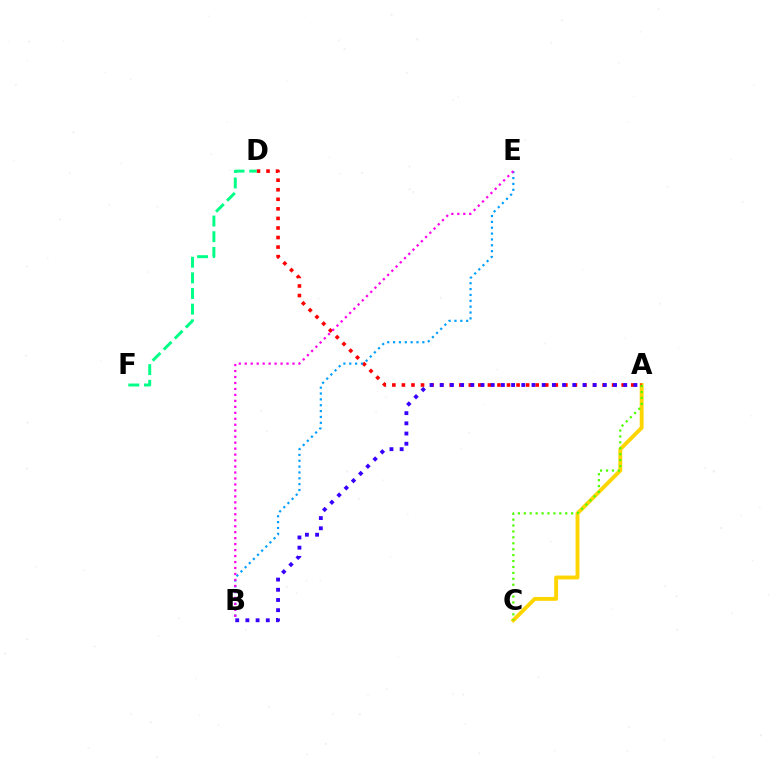{('A', 'C'): [{'color': '#ffd500', 'line_style': 'solid', 'thickness': 2.79}, {'color': '#4fff00', 'line_style': 'dotted', 'thickness': 1.61}], ('A', 'D'): [{'color': '#ff0000', 'line_style': 'dotted', 'thickness': 2.6}], ('A', 'B'): [{'color': '#3700ff', 'line_style': 'dotted', 'thickness': 2.77}], ('D', 'F'): [{'color': '#00ff86', 'line_style': 'dashed', 'thickness': 2.12}], ('B', 'E'): [{'color': '#009eff', 'line_style': 'dotted', 'thickness': 1.59}, {'color': '#ff00ed', 'line_style': 'dotted', 'thickness': 1.62}]}